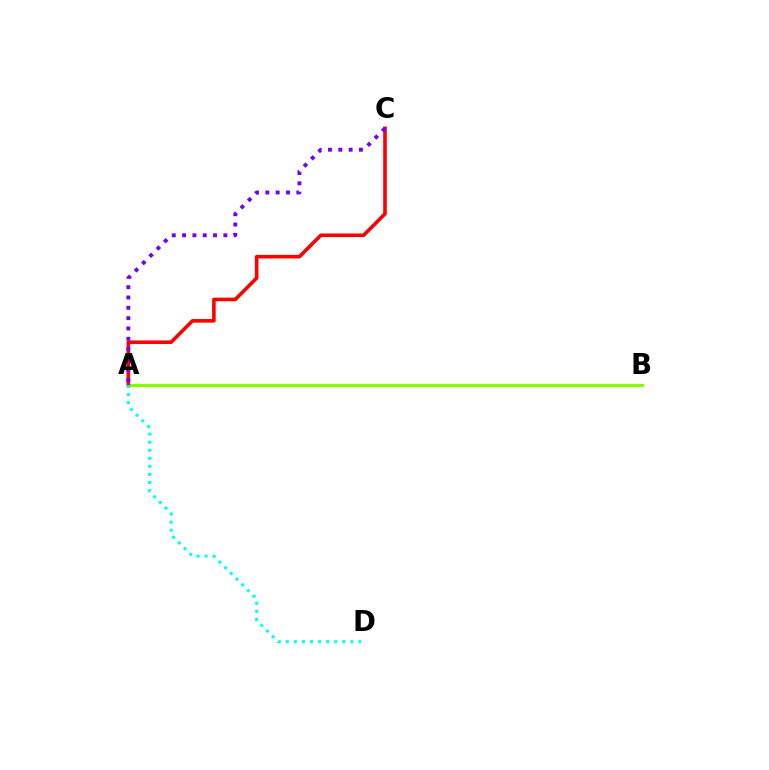{('A', 'B'): [{'color': '#84ff00', 'line_style': 'solid', 'thickness': 2.28}], ('A', 'C'): [{'color': '#ff0000', 'line_style': 'solid', 'thickness': 2.6}, {'color': '#7200ff', 'line_style': 'dotted', 'thickness': 2.8}], ('A', 'D'): [{'color': '#00fff6', 'line_style': 'dotted', 'thickness': 2.19}]}